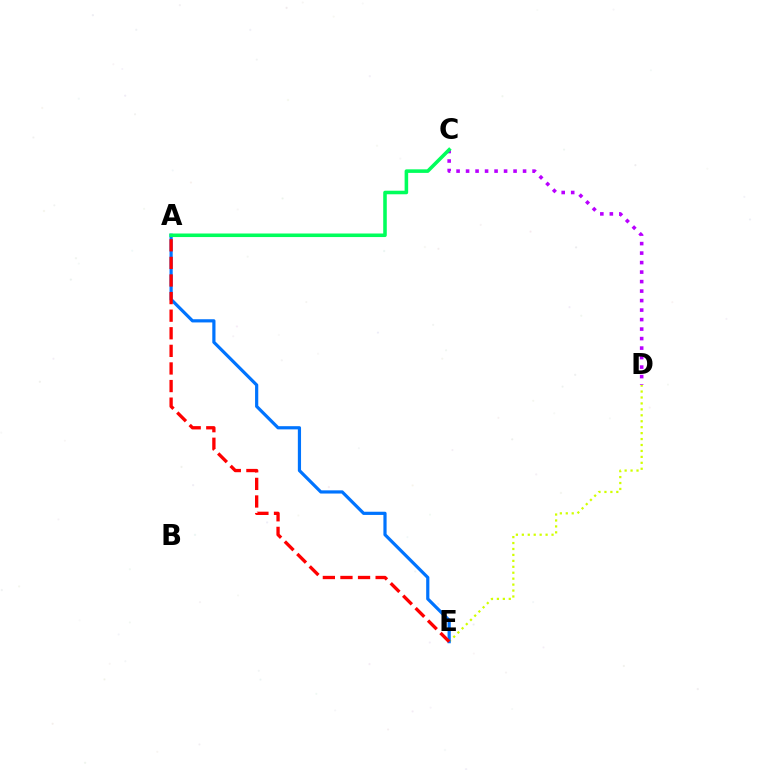{('D', 'E'): [{'color': '#d1ff00', 'line_style': 'dotted', 'thickness': 1.61}], ('C', 'D'): [{'color': '#b900ff', 'line_style': 'dotted', 'thickness': 2.58}], ('A', 'E'): [{'color': '#0074ff', 'line_style': 'solid', 'thickness': 2.3}, {'color': '#ff0000', 'line_style': 'dashed', 'thickness': 2.39}], ('A', 'C'): [{'color': '#00ff5c', 'line_style': 'solid', 'thickness': 2.56}]}